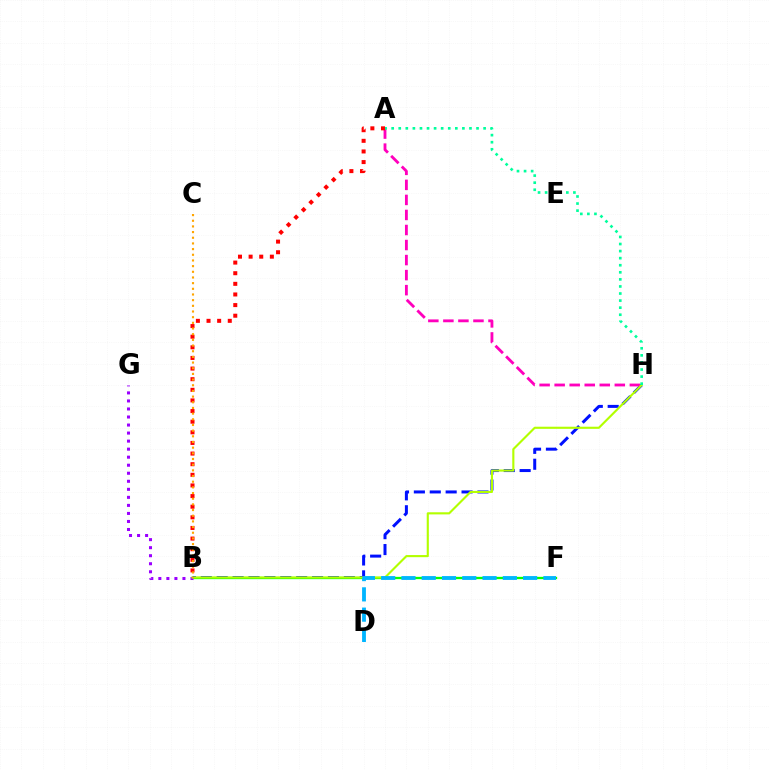{('B', 'H'): [{'color': '#0010ff', 'line_style': 'dashed', 'thickness': 2.16}, {'color': '#b3ff00', 'line_style': 'solid', 'thickness': 1.53}], ('B', 'F'): [{'color': '#08ff00', 'line_style': 'solid', 'thickness': 1.65}], ('B', 'G'): [{'color': '#9b00ff', 'line_style': 'dotted', 'thickness': 2.18}], ('A', 'H'): [{'color': '#ff00bd', 'line_style': 'dashed', 'thickness': 2.04}, {'color': '#00ff9d', 'line_style': 'dotted', 'thickness': 1.92}], ('D', 'F'): [{'color': '#00b5ff', 'line_style': 'dashed', 'thickness': 2.75}], ('A', 'B'): [{'color': '#ff0000', 'line_style': 'dotted', 'thickness': 2.89}], ('B', 'C'): [{'color': '#ffa500', 'line_style': 'dotted', 'thickness': 1.54}]}